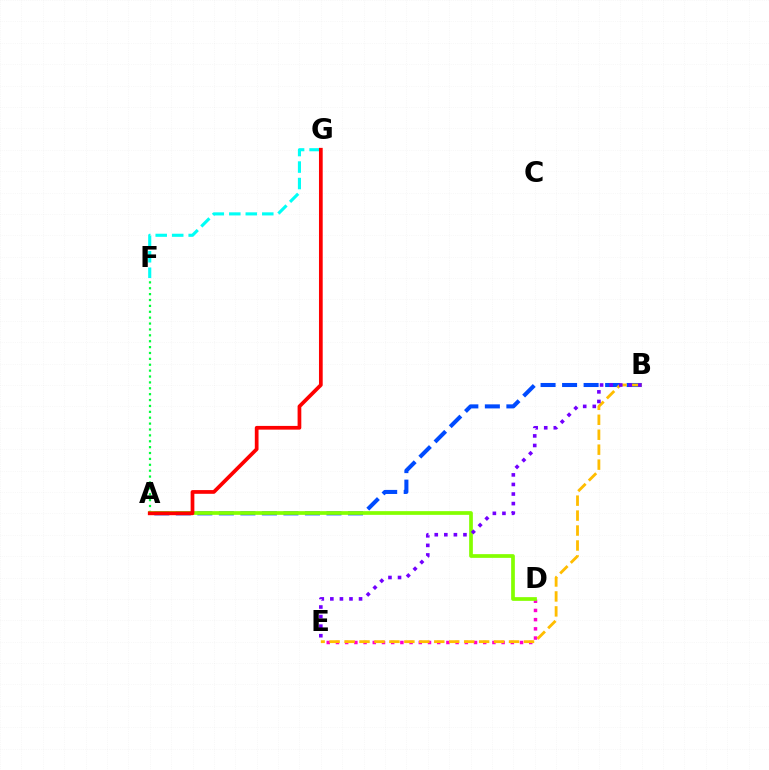{('F', 'G'): [{'color': '#00fff6', 'line_style': 'dashed', 'thickness': 2.24}], ('A', 'F'): [{'color': '#00ff39', 'line_style': 'dotted', 'thickness': 1.6}], ('A', 'B'): [{'color': '#004bff', 'line_style': 'dashed', 'thickness': 2.92}], ('D', 'E'): [{'color': '#ff00cf', 'line_style': 'dotted', 'thickness': 2.5}], ('A', 'D'): [{'color': '#84ff00', 'line_style': 'solid', 'thickness': 2.67}], ('A', 'G'): [{'color': '#ff0000', 'line_style': 'solid', 'thickness': 2.68}], ('B', 'E'): [{'color': '#ffbd00', 'line_style': 'dashed', 'thickness': 2.03}, {'color': '#7200ff', 'line_style': 'dotted', 'thickness': 2.6}]}